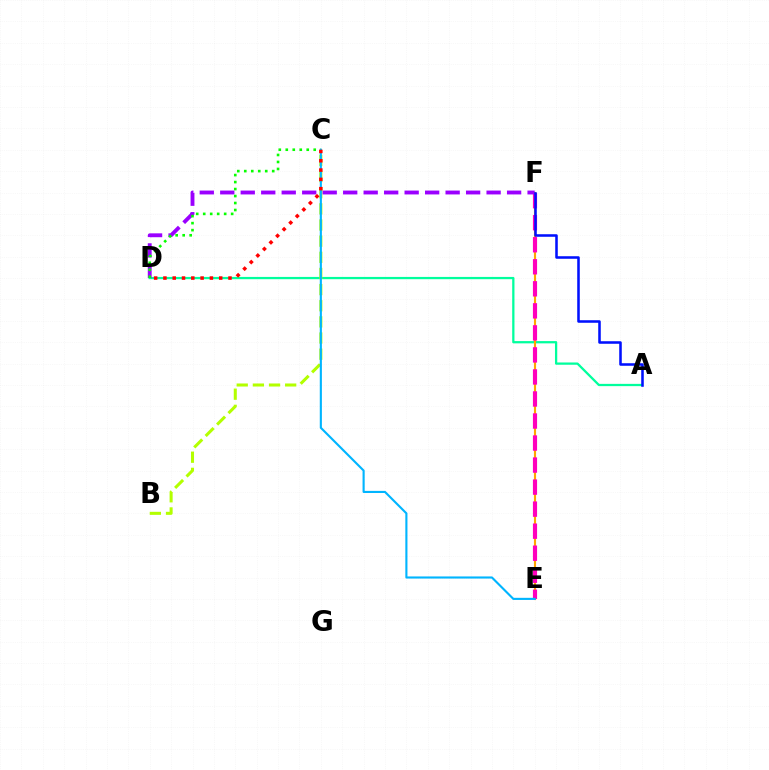{('A', 'D'): [{'color': '#00ff9d', 'line_style': 'solid', 'thickness': 1.63}], ('B', 'C'): [{'color': '#b3ff00', 'line_style': 'dashed', 'thickness': 2.19}], ('E', 'F'): [{'color': '#ffa500', 'line_style': 'solid', 'thickness': 1.53}, {'color': '#ff00bd', 'line_style': 'dashed', 'thickness': 2.99}], ('D', 'F'): [{'color': '#9b00ff', 'line_style': 'dashed', 'thickness': 2.78}], ('A', 'F'): [{'color': '#0010ff', 'line_style': 'solid', 'thickness': 1.83}], ('C', 'D'): [{'color': '#08ff00', 'line_style': 'dotted', 'thickness': 1.9}, {'color': '#ff0000', 'line_style': 'dotted', 'thickness': 2.53}], ('C', 'E'): [{'color': '#00b5ff', 'line_style': 'solid', 'thickness': 1.53}]}